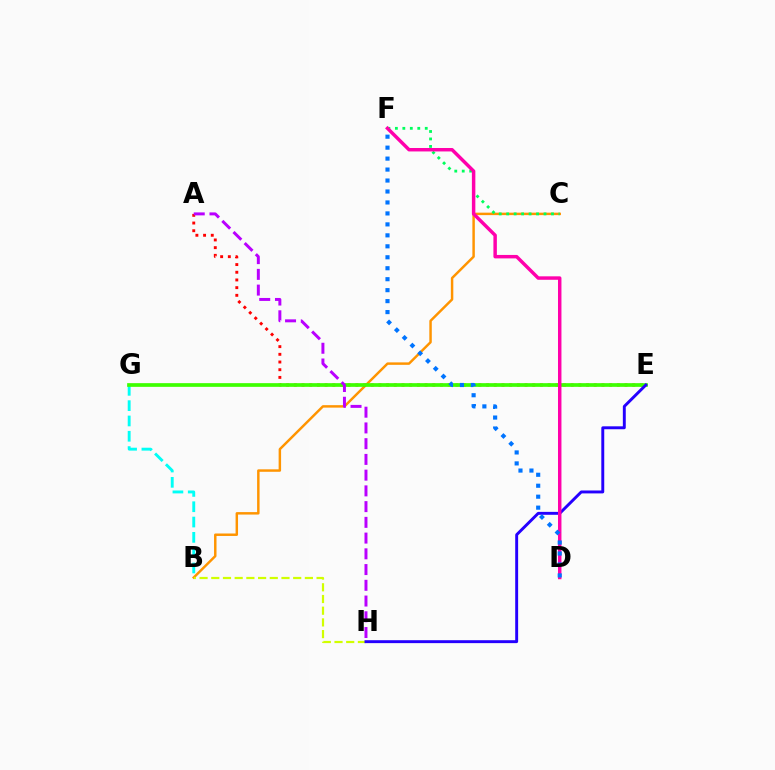{('B', 'C'): [{'color': '#ff9400', 'line_style': 'solid', 'thickness': 1.77}], ('A', 'E'): [{'color': '#ff0000', 'line_style': 'dotted', 'thickness': 2.09}], ('B', 'H'): [{'color': '#d1ff00', 'line_style': 'dashed', 'thickness': 1.59}], ('B', 'G'): [{'color': '#00fff6', 'line_style': 'dashed', 'thickness': 2.08}], ('C', 'F'): [{'color': '#00ff5c', 'line_style': 'dotted', 'thickness': 2.03}], ('E', 'G'): [{'color': '#3dff00', 'line_style': 'solid', 'thickness': 2.66}], ('E', 'H'): [{'color': '#2500ff', 'line_style': 'solid', 'thickness': 2.1}], ('D', 'F'): [{'color': '#ff00ac', 'line_style': 'solid', 'thickness': 2.49}, {'color': '#0074ff', 'line_style': 'dotted', 'thickness': 2.98}], ('A', 'H'): [{'color': '#b900ff', 'line_style': 'dashed', 'thickness': 2.14}]}